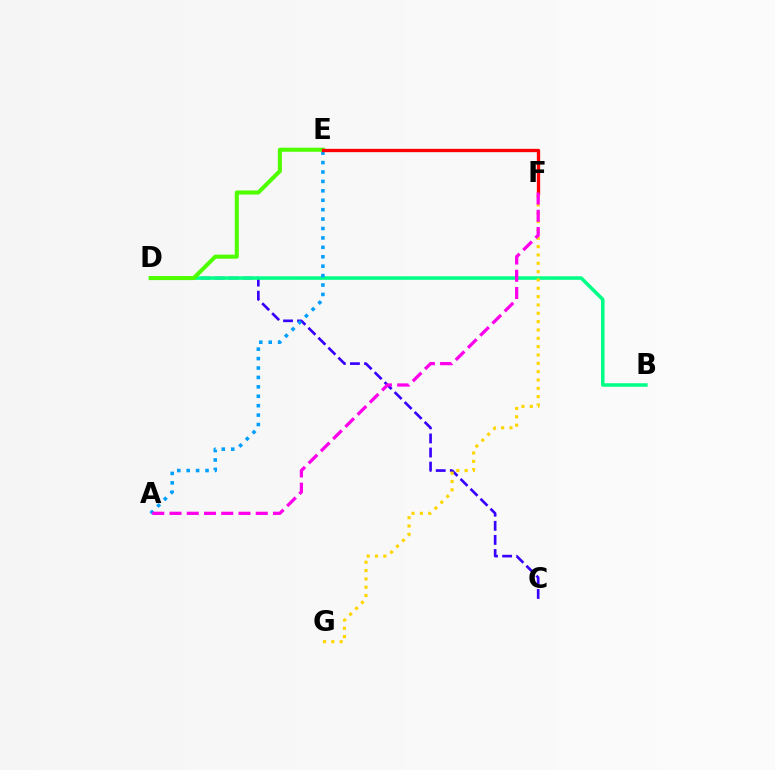{('C', 'D'): [{'color': '#3700ff', 'line_style': 'dashed', 'thickness': 1.91}], ('B', 'D'): [{'color': '#00ff86', 'line_style': 'solid', 'thickness': 2.54}], ('A', 'E'): [{'color': '#009eff', 'line_style': 'dotted', 'thickness': 2.56}], ('F', 'G'): [{'color': '#ffd500', 'line_style': 'dotted', 'thickness': 2.26}], ('D', 'E'): [{'color': '#4fff00', 'line_style': 'solid', 'thickness': 2.93}], ('E', 'F'): [{'color': '#ff0000', 'line_style': 'solid', 'thickness': 2.38}], ('A', 'F'): [{'color': '#ff00ed', 'line_style': 'dashed', 'thickness': 2.34}]}